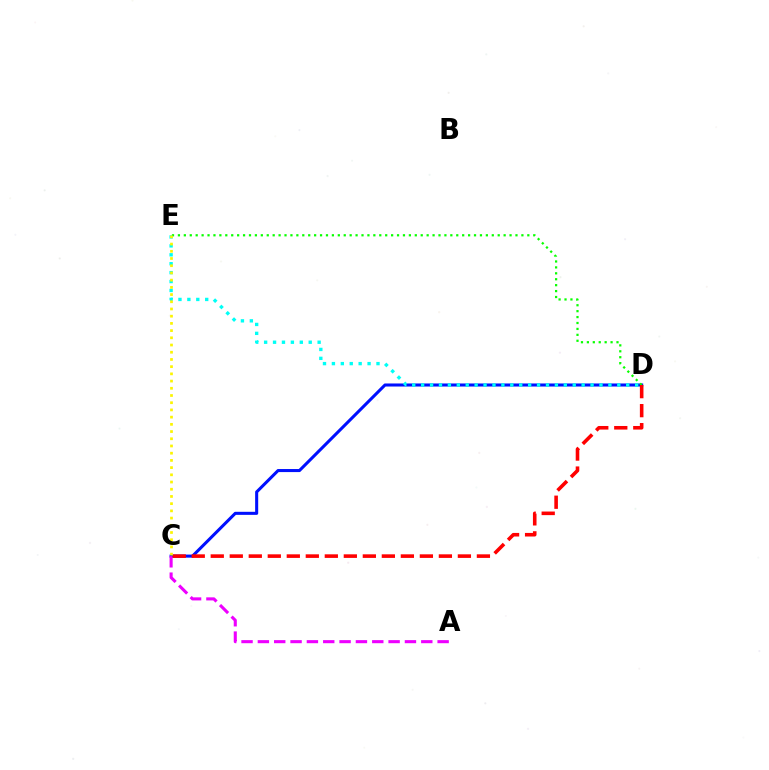{('C', 'D'): [{'color': '#0010ff', 'line_style': 'solid', 'thickness': 2.2}, {'color': '#ff0000', 'line_style': 'dashed', 'thickness': 2.58}], ('A', 'C'): [{'color': '#ee00ff', 'line_style': 'dashed', 'thickness': 2.22}], ('D', 'E'): [{'color': '#00fff6', 'line_style': 'dotted', 'thickness': 2.42}, {'color': '#08ff00', 'line_style': 'dotted', 'thickness': 1.61}], ('C', 'E'): [{'color': '#fcf500', 'line_style': 'dotted', 'thickness': 1.96}]}